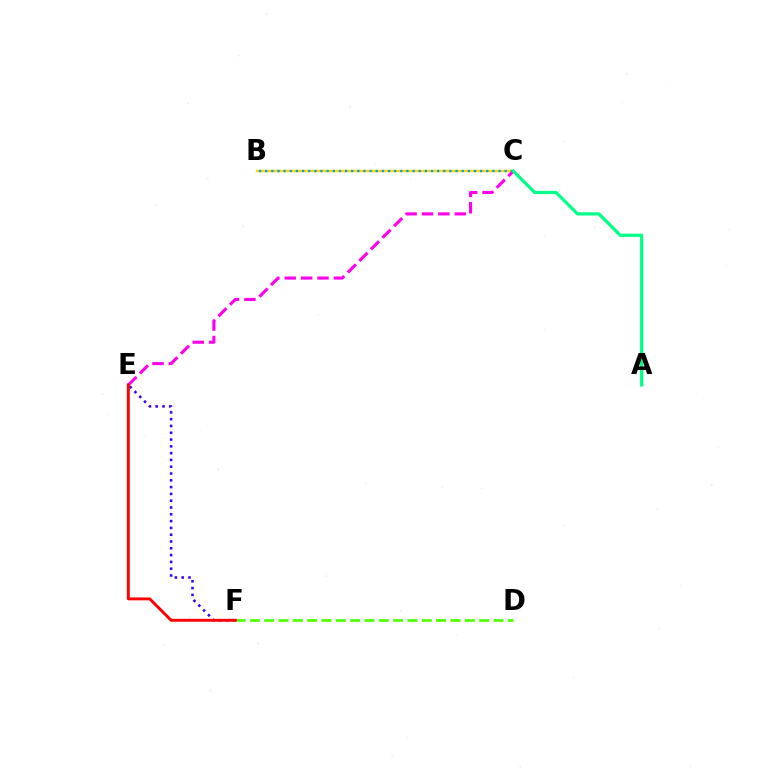{('B', 'C'): [{'color': '#ffd500', 'line_style': 'solid', 'thickness': 1.76}, {'color': '#009eff', 'line_style': 'dotted', 'thickness': 1.67}], ('C', 'E'): [{'color': '#ff00ed', 'line_style': 'dashed', 'thickness': 2.23}], ('D', 'F'): [{'color': '#4fff00', 'line_style': 'dashed', 'thickness': 1.95}], ('A', 'C'): [{'color': '#00ff86', 'line_style': 'solid', 'thickness': 2.31}], ('E', 'F'): [{'color': '#3700ff', 'line_style': 'dotted', 'thickness': 1.85}, {'color': '#ff0000', 'line_style': 'solid', 'thickness': 2.1}]}